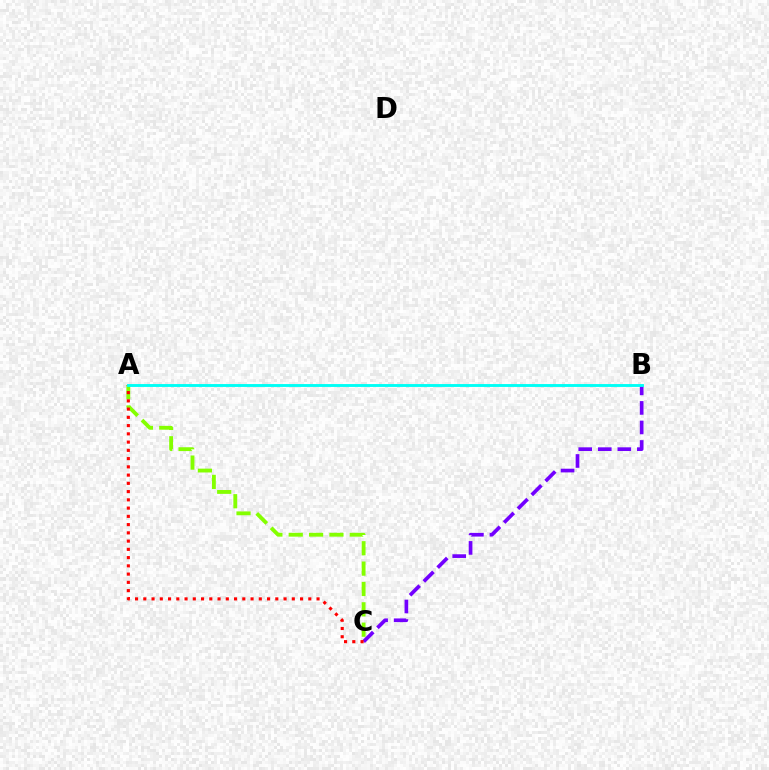{('B', 'C'): [{'color': '#7200ff', 'line_style': 'dashed', 'thickness': 2.65}], ('A', 'C'): [{'color': '#84ff00', 'line_style': 'dashed', 'thickness': 2.77}, {'color': '#ff0000', 'line_style': 'dotted', 'thickness': 2.24}], ('A', 'B'): [{'color': '#00fff6', 'line_style': 'solid', 'thickness': 2.08}]}